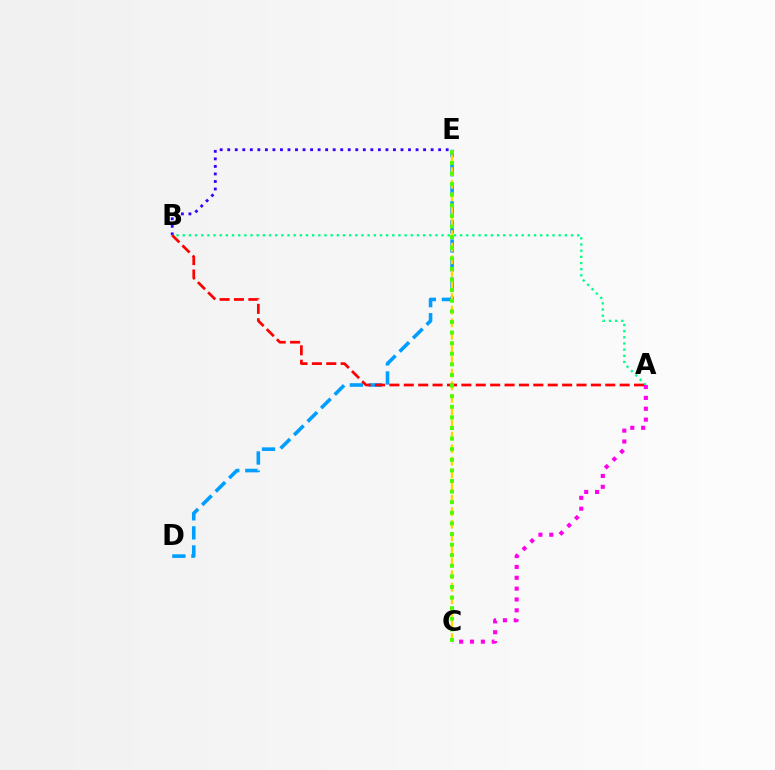{('B', 'E'): [{'color': '#3700ff', 'line_style': 'dotted', 'thickness': 2.05}], ('D', 'E'): [{'color': '#009eff', 'line_style': 'dashed', 'thickness': 2.59}], ('C', 'E'): [{'color': '#ffd500', 'line_style': 'dashed', 'thickness': 1.71}, {'color': '#4fff00', 'line_style': 'dotted', 'thickness': 2.88}], ('A', 'B'): [{'color': '#00ff86', 'line_style': 'dotted', 'thickness': 1.67}, {'color': '#ff0000', 'line_style': 'dashed', 'thickness': 1.96}], ('A', 'C'): [{'color': '#ff00ed', 'line_style': 'dotted', 'thickness': 2.95}]}